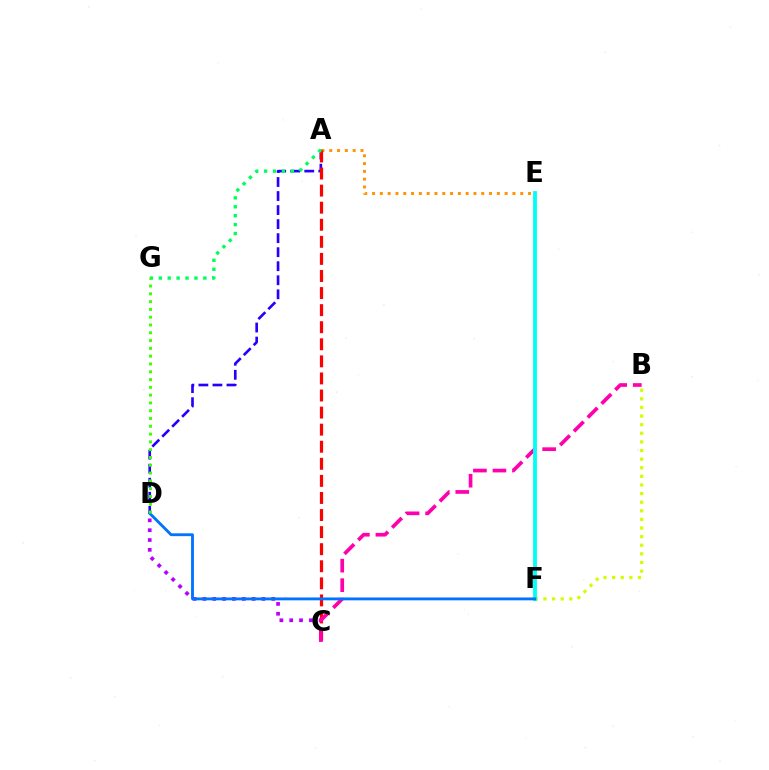{('B', 'F'): [{'color': '#d1ff00', 'line_style': 'dotted', 'thickness': 2.34}], ('A', 'E'): [{'color': '#ff9400', 'line_style': 'dotted', 'thickness': 2.12}], ('C', 'D'): [{'color': '#b900ff', 'line_style': 'dotted', 'thickness': 2.67}], ('A', 'D'): [{'color': '#2500ff', 'line_style': 'dashed', 'thickness': 1.91}], ('A', 'C'): [{'color': '#ff0000', 'line_style': 'dashed', 'thickness': 2.32}], ('B', 'C'): [{'color': '#ff00ac', 'line_style': 'dashed', 'thickness': 2.65}], ('A', 'G'): [{'color': '#00ff5c', 'line_style': 'dotted', 'thickness': 2.42}], ('E', 'F'): [{'color': '#00fff6', 'line_style': 'solid', 'thickness': 2.75}], ('D', 'F'): [{'color': '#0074ff', 'line_style': 'solid', 'thickness': 2.06}], ('D', 'G'): [{'color': '#3dff00', 'line_style': 'dotted', 'thickness': 2.12}]}